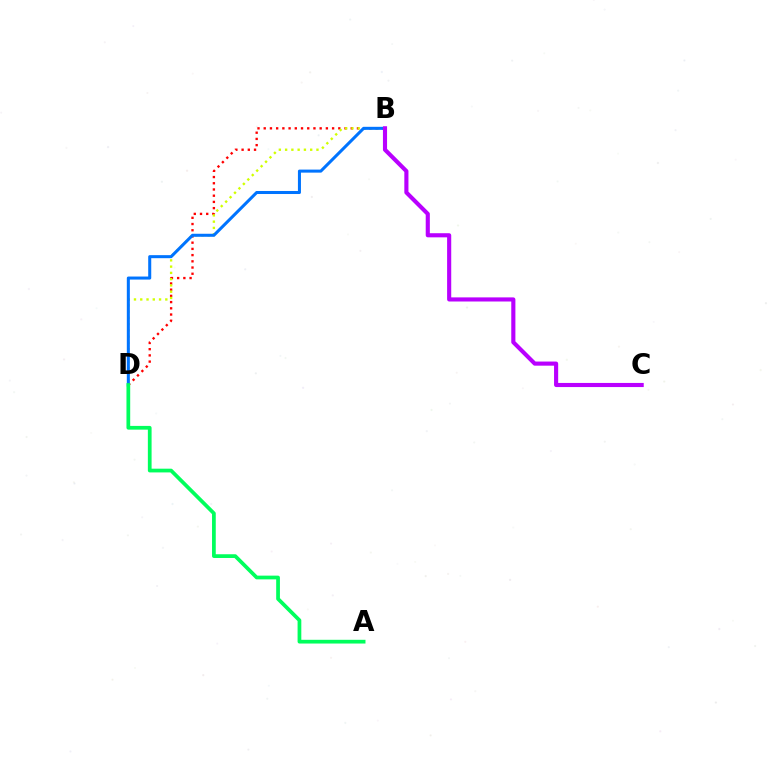{('B', 'D'): [{'color': '#ff0000', 'line_style': 'dotted', 'thickness': 1.69}, {'color': '#d1ff00', 'line_style': 'dotted', 'thickness': 1.7}, {'color': '#0074ff', 'line_style': 'solid', 'thickness': 2.19}], ('A', 'D'): [{'color': '#00ff5c', 'line_style': 'solid', 'thickness': 2.69}], ('B', 'C'): [{'color': '#b900ff', 'line_style': 'solid', 'thickness': 2.97}]}